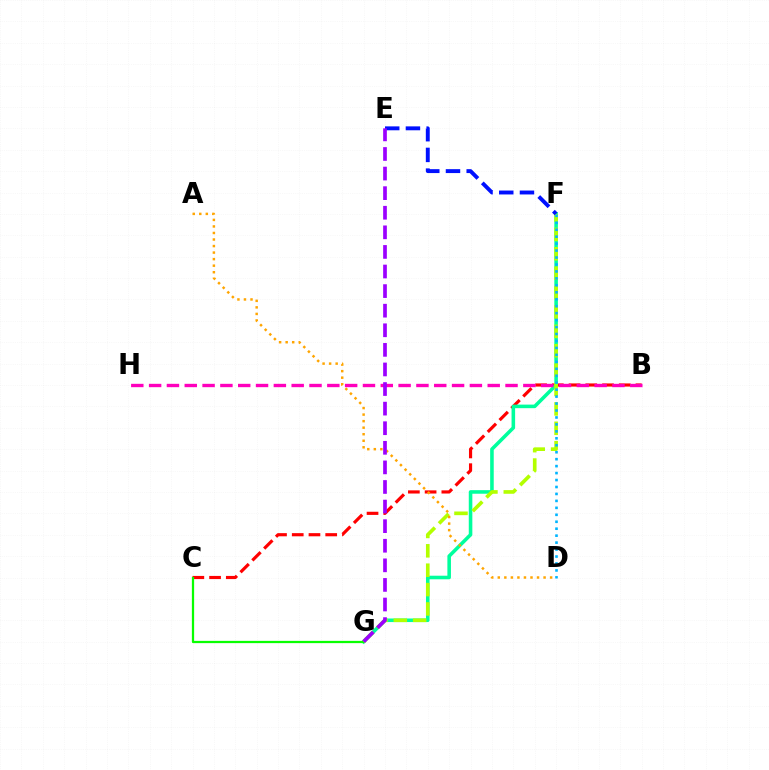{('B', 'C'): [{'color': '#ff0000', 'line_style': 'dashed', 'thickness': 2.27}], ('F', 'G'): [{'color': '#00ff9d', 'line_style': 'solid', 'thickness': 2.57}, {'color': '#b3ff00', 'line_style': 'dashed', 'thickness': 2.63}], ('C', 'G'): [{'color': '#08ff00', 'line_style': 'solid', 'thickness': 1.63}], ('A', 'D'): [{'color': '#ffa500', 'line_style': 'dotted', 'thickness': 1.78}], ('B', 'H'): [{'color': '#ff00bd', 'line_style': 'dashed', 'thickness': 2.42}], ('E', 'F'): [{'color': '#0010ff', 'line_style': 'dashed', 'thickness': 2.81}], ('E', 'G'): [{'color': '#9b00ff', 'line_style': 'dashed', 'thickness': 2.66}], ('D', 'F'): [{'color': '#00b5ff', 'line_style': 'dotted', 'thickness': 1.89}]}